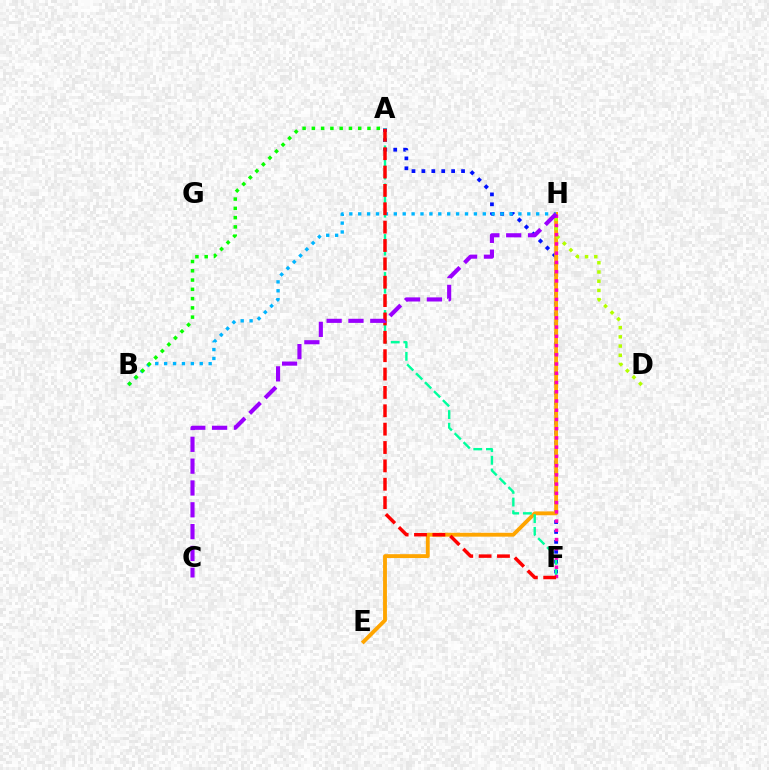{('A', 'F'): [{'color': '#0010ff', 'line_style': 'dotted', 'thickness': 2.69}, {'color': '#00ff9d', 'line_style': 'dashed', 'thickness': 1.72}, {'color': '#ff0000', 'line_style': 'dashed', 'thickness': 2.49}], ('E', 'H'): [{'color': '#ffa500', 'line_style': 'solid', 'thickness': 2.77}], ('B', 'H'): [{'color': '#00b5ff', 'line_style': 'dotted', 'thickness': 2.42}], ('D', 'H'): [{'color': '#b3ff00', 'line_style': 'dotted', 'thickness': 2.5}], ('F', 'H'): [{'color': '#ff00bd', 'line_style': 'dotted', 'thickness': 2.51}], ('A', 'B'): [{'color': '#08ff00', 'line_style': 'dotted', 'thickness': 2.52}], ('C', 'H'): [{'color': '#9b00ff', 'line_style': 'dashed', 'thickness': 2.96}]}